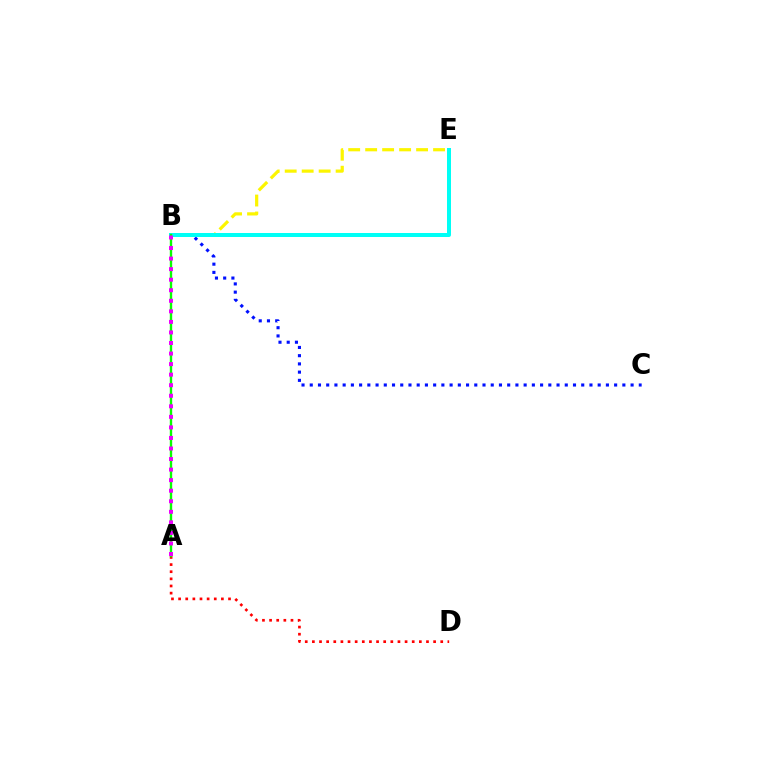{('A', 'D'): [{'color': '#ff0000', 'line_style': 'dotted', 'thickness': 1.94}], ('B', 'E'): [{'color': '#fcf500', 'line_style': 'dashed', 'thickness': 2.31}, {'color': '#00fff6', 'line_style': 'solid', 'thickness': 2.88}], ('B', 'C'): [{'color': '#0010ff', 'line_style': 'dotted', 'thickness': 2.24}], ('A', 'B'): [{'color': '#08ff00', 'line_style': 'solid', 'thickness': 1.71}, {'color': '#ee00ff', 'line_style': 'dotted', 'thickness': 2.87}]}